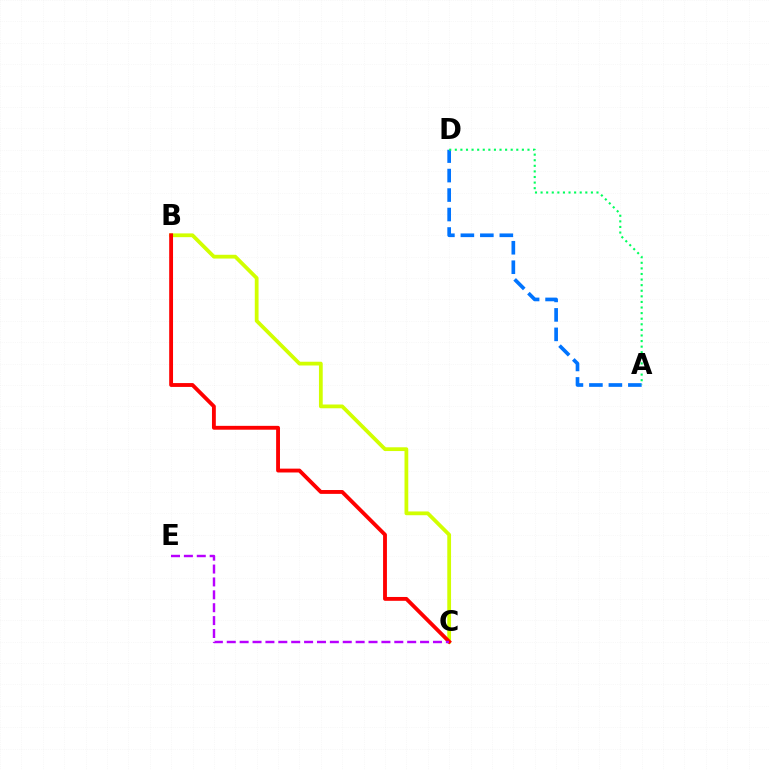{('B', 'C'): [{'color': '#d1ff00', 'line_style': 'solid', 'thickness': 2.71}, {'color': '#ff0000', 'line_style': 'solid', 'thickness': 2.77}], ('A', 'D'): [{'color': '#0074ff', 'line_style': 'dashed', 'thickness': 2.65}, {'color': '#00ff5c', 'line_style': 'dotted', 'thickness': 1.52}], ('C', 'E'): [{'color': '#b900ff', 'line_style': 'dashed', 'thickness': 1.75}]}